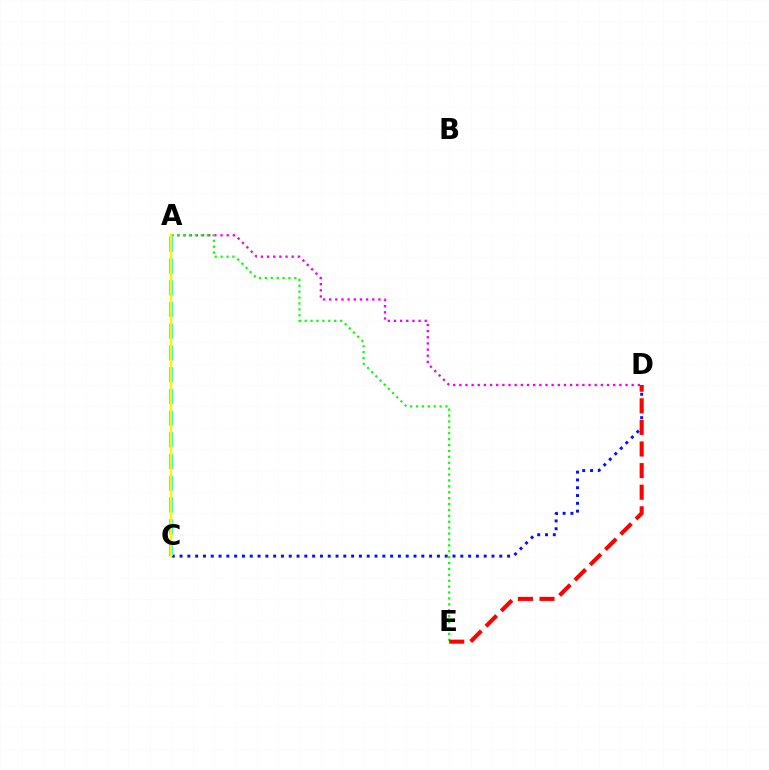{('A', 'D'): [{'color': '#ee00ff', 'line_style': 'dotted', 'thickness': 1.67}], ('A', 'E'): [{'color': '#08ff00', 'line_style': 'dotted', 'thickness': 1.6}], ('C', 'D'): [{'color': '#0010ff', 'line_style': 'dotted', 'thickness': 2.12}], ('D', 'E'): [{'color': '#ff0000', 'line_style': 'dashed', 'thickness': 2.93}], ('A', 'C'): [{'color': '#00fff6', 'line_style': 'dashed', 'thickness': 2.95}, {'color': '#fcf500', 'line_style': 'solid', 'thickness': 1.8}]}